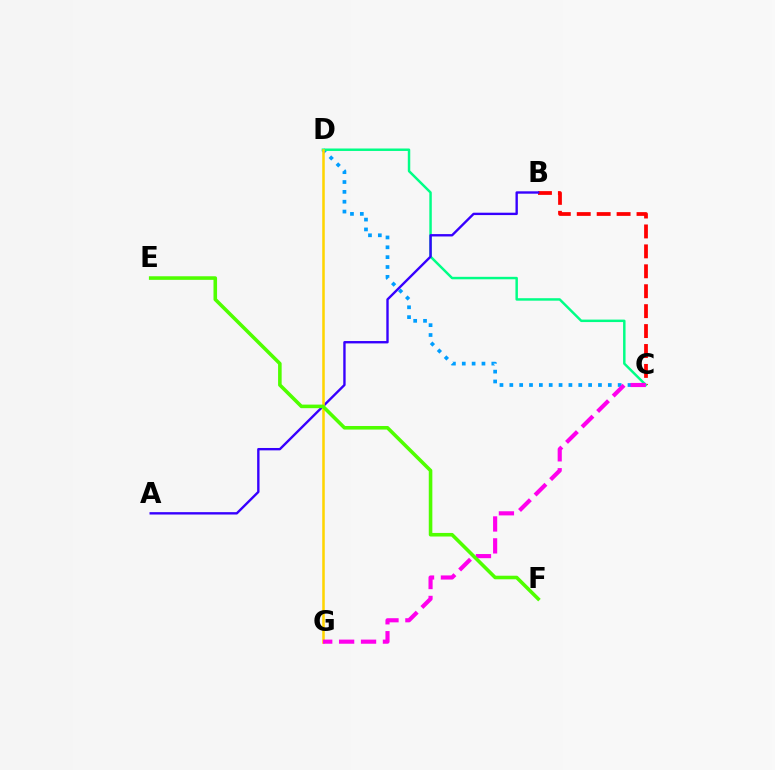{('B', 'C'): [{'color': '#ff0000', 'line_style': 'dashed', 'thickness': 2.71}], ('C', 'D'): [{'color': '#009eff', 'line_style': 'dotted', 'thickness': 2.68}, {'color': '#00ff86', 'line_style': 'solid', 'thickness': 1.77}], ('A', 'B'): [{'color': '#3700ff', 'line_style': 'solid', 'thickness': 1.71}], ('D', 'G'): [{'color': '#ffd500', 'line_style': 'solid', 'thickness': 1.83}], ('C', 'G'): [{'color': '#ff00ed', 'line_style': 'dashed', 'thickness': 2.98}], ('E', 'F'): [{'color': '#4fff00', 'line_style': 'solid', 'thickness': 2.58}]}